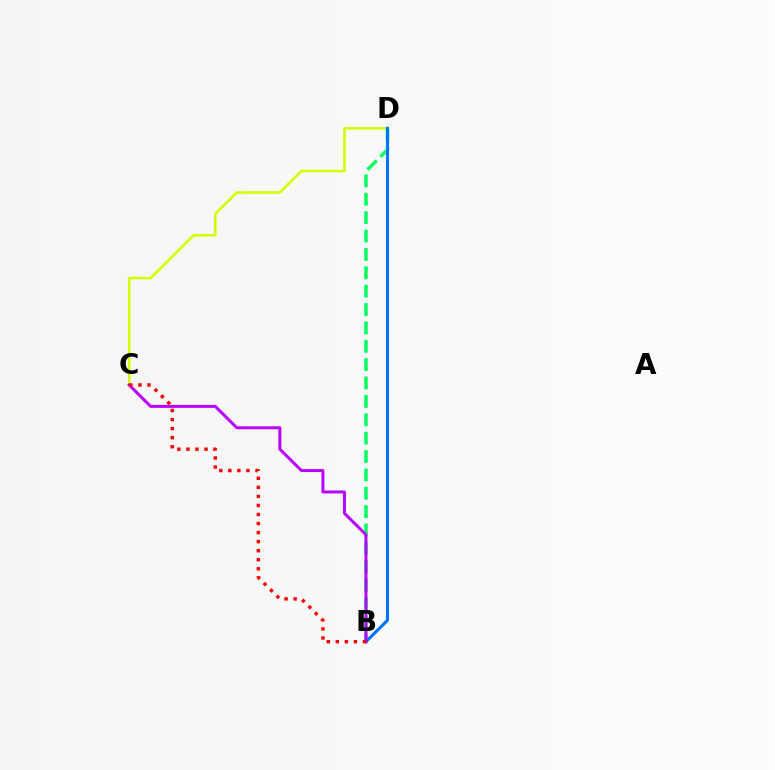{('C', 'D'): [{'color': '#d1ff00', 'line_style': 'solid', 'thickness': 1.86}], ('B', 'D'): [{'color': '#00ff5c', 'line_style': 'dashed', 'thickness': 2.5}, {'color': '#0074ff', 'line_style': 'solid', 'thickness': 2.22}], ('B', 'C'): [{'color': '#b900ff', 'line_style': 'solid', 'thickness': 2.15}, {'color': '#ff0000', 'line_style': 'dotted', 'thickness': 2.46}]}